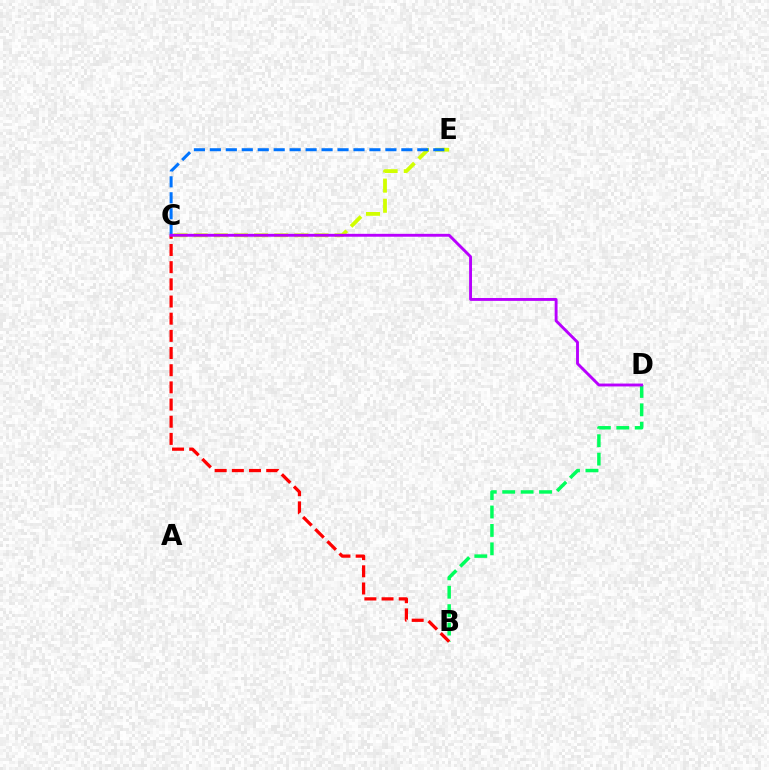{('C', 'E'): [{'color': '#d1ff00', 'line_style': 'dashed', 'thickness': 2.73}, {'color': '#0074ff', 'line_style': 'dashed', 'thickness': 2.17}], ('B', 'D'): [{'color': '#00ff5c', 'line_style': 'dashed', 'thickness': 2.5}], ('B', 'C'): [{'color': '#ff0000', 'line_style': 'dashed', 'thickness': 2.33}], ('C', 'D'): [{'color': '#b900ff', 'line_style': 'solid', 'thickness': 2.08}]}